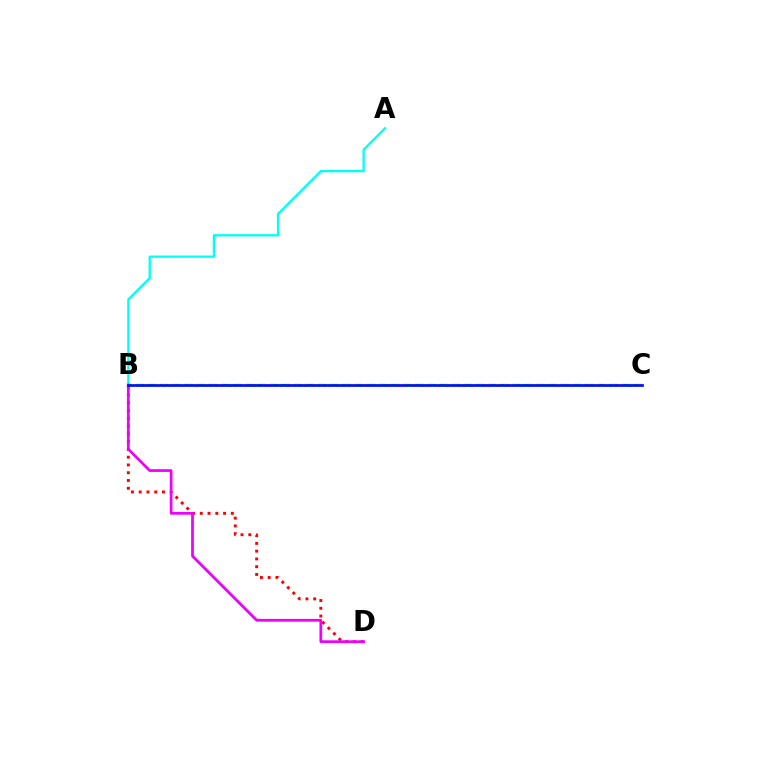{('A', 'B'): [{'color': '#00fff6', 'line_style': 'solid', 'thickness': 1.66}], ('B', 'C'): [{'color': '#08ff00', 'line_style': 'dashed', 'thickness': 1.65}, {'color': '#fcf500', 'line_style': 'dotted', 'thickness': 2.27}, {'color': '#0010ff', 'line_style': 'solid', 'thickness': 1.96}], ('B', 'D'): [{'color': '#ff0000', 'line_style': 'dotted', 'thickness': 2.11}, {'color': '#ee00ff', 'line_style': 'solid', 'thickness': 1.98}]}